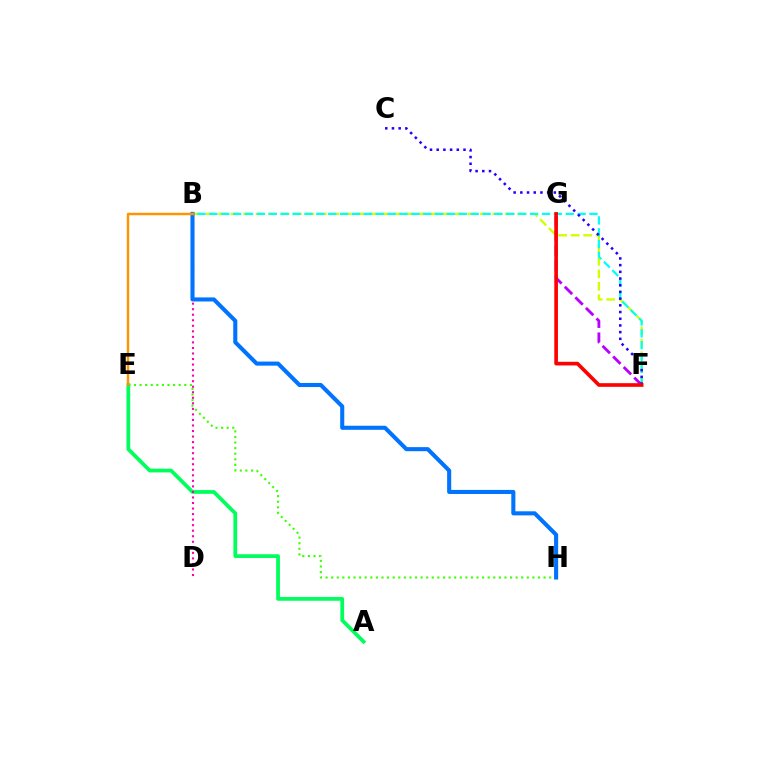{('B', 'F'): [{'color': '#d1ff00', 'line_style': 'dashed', 'thickness': 1.69}, {'color': '#00fff6', 'line_style': 'dashed', 'thickness': 1.61}], ('E', 'H'): [{'color': '#3dff00', 'line_style': 'dotted', 'thickness': 1.52}], ('A', 'E'): [{'color': '#00ff5c', 'line_style': 'solid', 'thickness': 2.7}], ('B', 'D'): [{'color': '#ff00ac', 'line_style': 'dotted', 'thickness': 1.5}], ('B', 'H'): [{'color': '#0074ff', 'line_style': 'solid', 'thickness': 2.93}], ('F', 'G'): [{'color': '#b900ff', 'line_style': 'dashed', 'thickness': 2.03}, {'color': '#ff0000', 'line_style': 'solid', 'thickness': 2.63}], ('C', 'F'): [{'color': '#2500ff', 'line_style': 'dotted', 'thickness': 1.82}], ('B', 'E'): [{'color': '#ff9400', 'line_style': 'solid', 'thickness': 1.77}]}